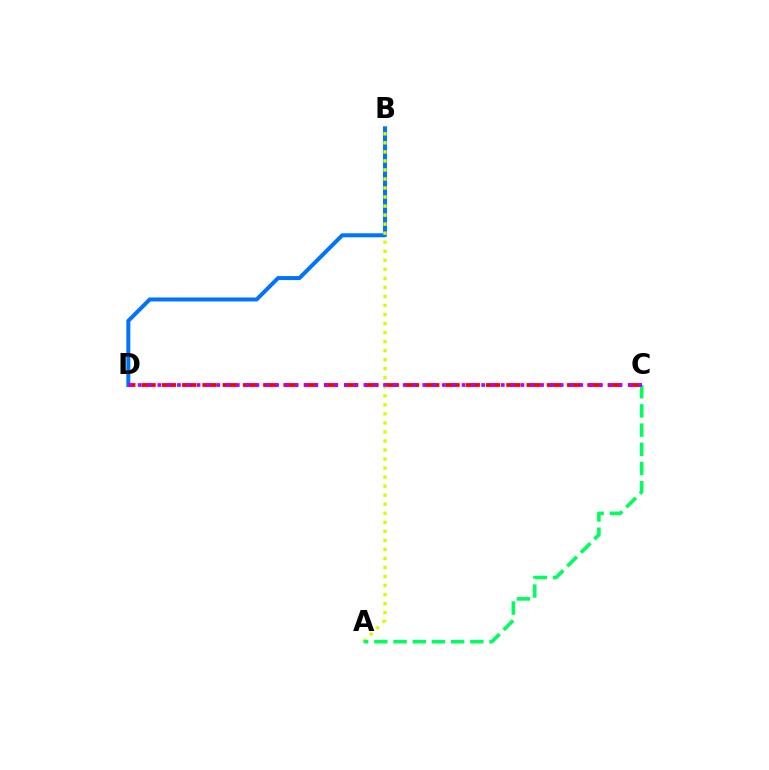{('B', 'D'): [{'color': '#0074ff', 'line_style': 'solid', 'thickness': 2.88}], ('C', 'D'): [{'color': '#ff0000', 'line_style': 'dashed', 'thickness': 2.75}, {'color': '#b900ff', 'line_style': 'dotted', 'thickness': 2.67}], ('A', 'B'): [{'color': '#d1ff00', 'line_style': 'dotted', 'thickness': 2.45}], ('A', 'C'): [{'color': '#00ff5c', 'line_style': 'dashed', 'thickness': 2.61}]}